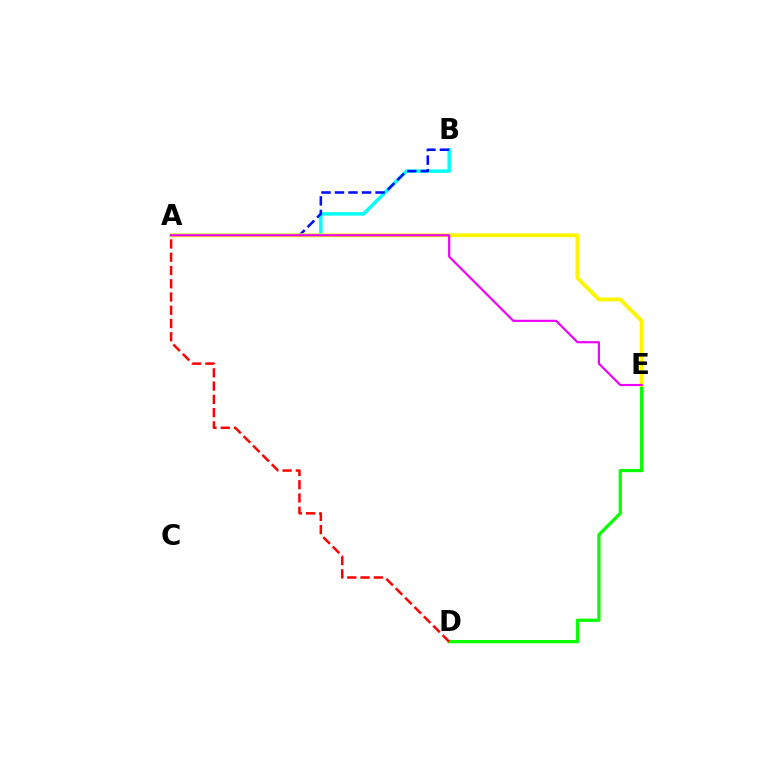{('D', 'E'): [{'color': '#08ff00', 'line_style': 'solid', 'thickness': 2.34}], ('A', 'D'): [{'color': '#ff0000', 'line_style': 'dashed', 'thickness': 1.8}], ('A', 'B'): [{'color': '#00fff6', 'line_style': 'solid', 'thickness': 2.47}, {'color': '#0010ff', 'line_style': 'dashed', 'thickness': 1.84}], ('A', 'E'): [{'color': '#fcf500', 'line_style': 'solid', 'thickness': 2.79}, {'color': '#ee00ff', 'line_style': 'solid', 'thickness': 1.56}]}